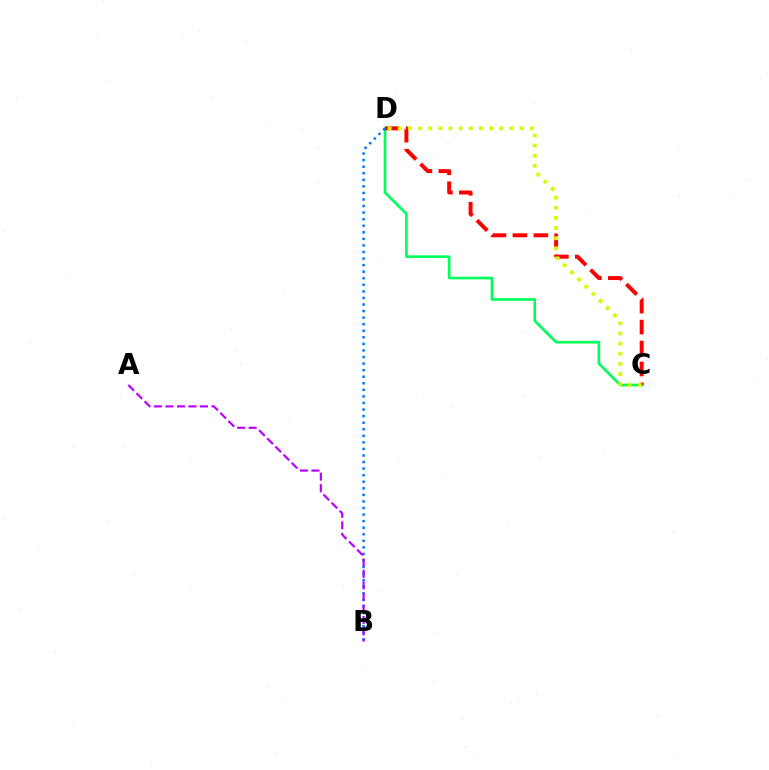{('C', 'D'): [{'color': '#00ff5c', 'line_style': 'solid', 'thickness': 1.92}, {'color': '#ff0000', 'line_style': 'dashed', 'thickness': 2.85}, {'color': '#d1ff00', 'line_style': 'dotted', 'thickness': 2.76}], ('B', 'D'): [{'color': '#0074ff', 'line_style': 'dotted', 'thickness': 1.78}], ('A', 'B'): [{'color': '#b900ff', 'line_style': 'dashed', 'thickness': 1.56}]}